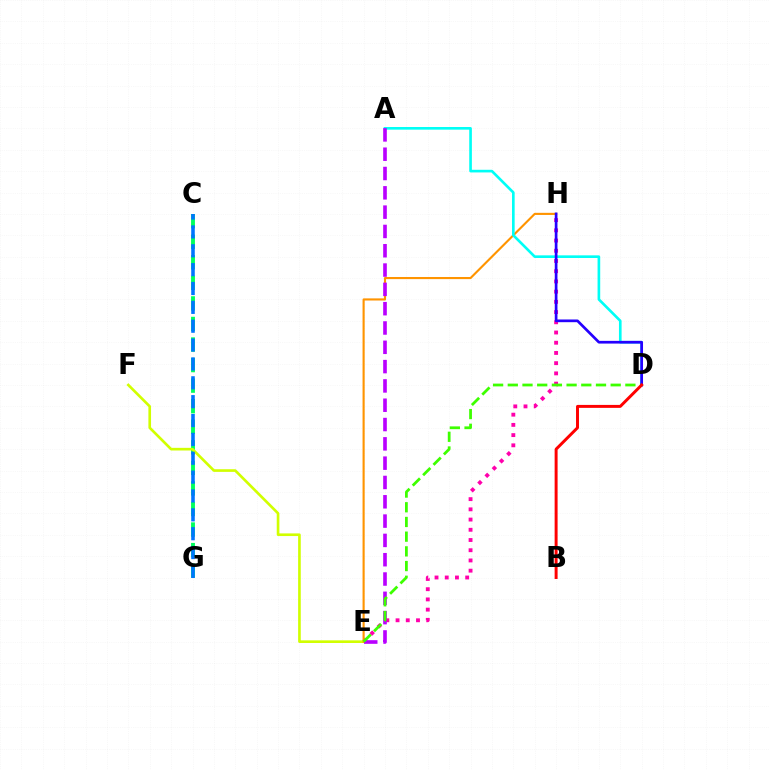{('E', 'H'): [{'color': '#ff00ac', 'line_style': 'dotted', 'thickness': 2.78}, {'color': '#ff9400', 'line_style': 'solid', 'thickness': 1.53}], ('C', 'G'): [{'color': '#00ff5c', 'line_style': 'dashed', 'thickness': 2.79}, {'color': '#0074ff', 'line_style': 'dashed', 'thickness': 2.56}], ('E', 'F'): [{'color': '#d1ff00', 'line_style': 'solid', 'thickness': 1.91}], ('A', 'D'): [{'color': '#00fff6', 'line_style': 'solid', 'thickness': 1.91}], ('A', 'E'): [{'color': '#b900ff', 'line_style': 'dashed', 'thickness': 2.62}], ('D', 'E'): [{'color': '#3dff00', 'line_style': 'dashed', 'thickness': 2.0}], ('D', 'H'): [{'color': '#2500ff', 'line_style': 'solid', 'thickness': 1.95}], ('B', 'D'): [{'color': '#ff0000', 'line_style': 'solid', 'thickness': 2.13}]}